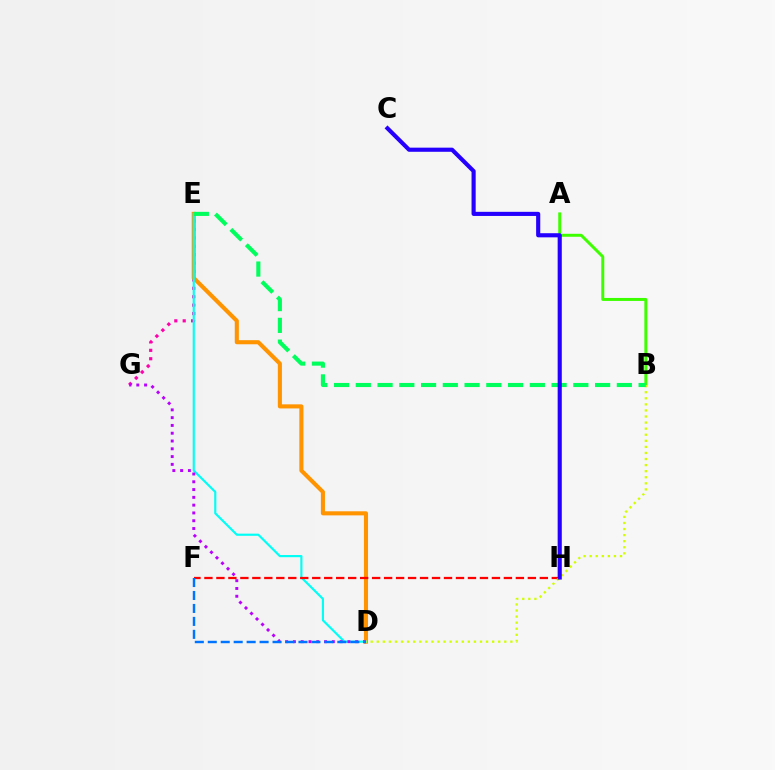{('E', 'G'): [{'color': '#ff00ac', 'line_style': 'dotted', 'thickness': 2.28}], ('D', 'E'): [{'color': '#ff9400', 'line_style': 'solid', 'thickness': 2.94}, {'color': '#00fff6', 'line_style': 'solid', 'thickness': 1.56}], ('A', 'B'): [{'color': '#3dff00', 'line_style': 'solid', 'thickness': 2.14}], ('D', 'G'): [{'color': '#b900ff', 'line_style': 'dotted', 'thickness': 2.12}], ('F', 'H'): [{'color': '#ff0000', 'line_style': 'dashed', 'thickness': 1.63}], ('D', 'F'): [{'color': '#0074ff', 'line_style': 'dashed', 'thickness': 1.76}], ('B', 'D'): [{'color': '#d1ff00', 'line_style': 'dotted', 'thickness': 1.65}], ('B', 'E'): [{'color': '#00ff5c', 'line_style': 'dashed', 'thickness': 2.96}], ('C', 'H'): [{'color': '#2500ff', 'line_style': 'solid', 'thickness': 2.97}]}